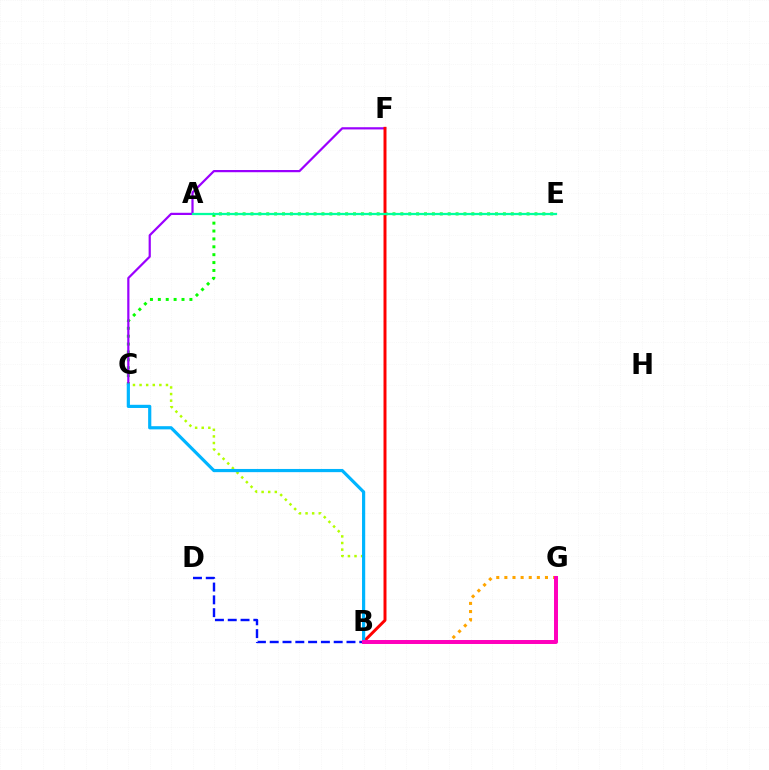{('C', 'E'): [{'color': '#08ff00', 'line_style': 'dotted', 'thickness': 2.14}], ('B', 'C'): [{'color': '#b3ff00', 'line_style': 'dotted', 'thickness': 1.79}, {'color': '#00b5ff', 'line_style': 'solid', 'thickness': 2.29}], ('B', 'G'): [{'color': '#ffa500', 'line_style': 'dotted', 'thickness': 2.21}, {'color': '#ff00bd', 'line_style': 'solid', 'thickness': 2.86}], ('C', 'F'): [{'color': '#9b00ff', 'line_style': 'solid', 'thickness': 1.59}], ('B', 'D'): [{'color': '#0010ff', 'line_style': 'dashed', 'thickness': 1.74}], ('B', 'F'): [{'color': '#ff0000', 'line_style': 'solid', 'thickness': 2.14}], ('A', 'E'): [{'color': '#00ff9d', 'line_style': 'solid', 'thickness': 1.62}]}